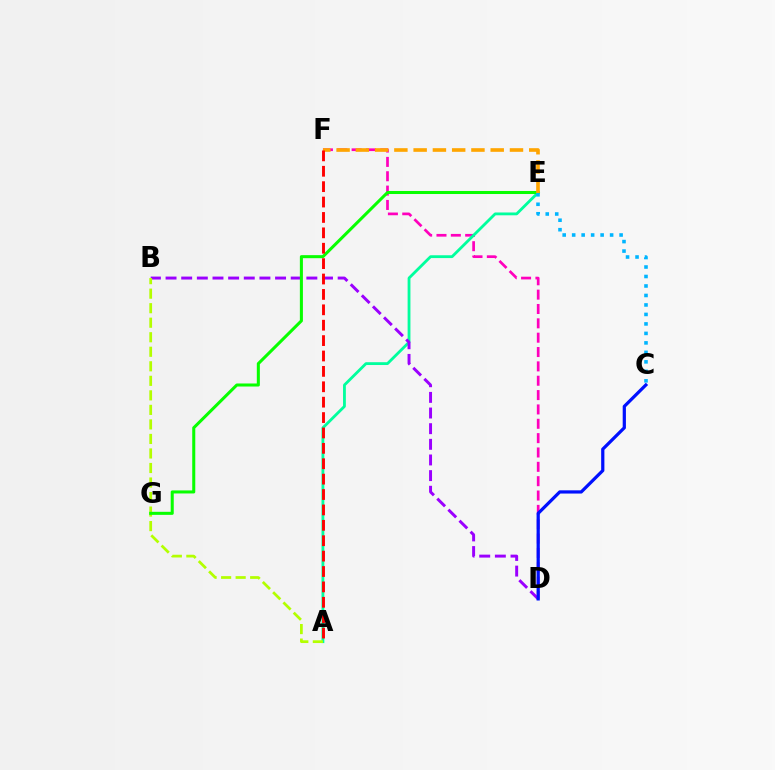{('D', 'F'): [{'color': '#ff00bd', 'line_style': 'dashed', 'thickness': 1.95}], ('A', 'E'): [{'color': '#00ff9d', 'line_style': 'solid', 'thickness': 2.03}], ('B', 'D'): [{'color': '#9b00ff', 'line_style': 'dashed', 'thickness': 2.13}], ('A', 'B'): [{'color': '#b3ff00', 'line_style': 'dashed', 'thickness': 1.97}], ('C', 'D'): [{'color': '#0010ff', 'line_style': 'solid', 'thickness': 2.32}], ('E', 'G'): [{'color': '#08ff00', 'line_style': 'solid', 'thickness': 2.19}], ('E', 'F'): [{'color': '#ffa500', 'line_style': 'dashed', 'thickness': 2.62}], ('A', 'F'): [{'color': '#ff0000', 'line_style': 'dashed', 'thickness': 2.09}], ('C', 'E'): [{'color': '#00b5ff', 'line_style': 'dotted', 'thickness': 2.58}]}